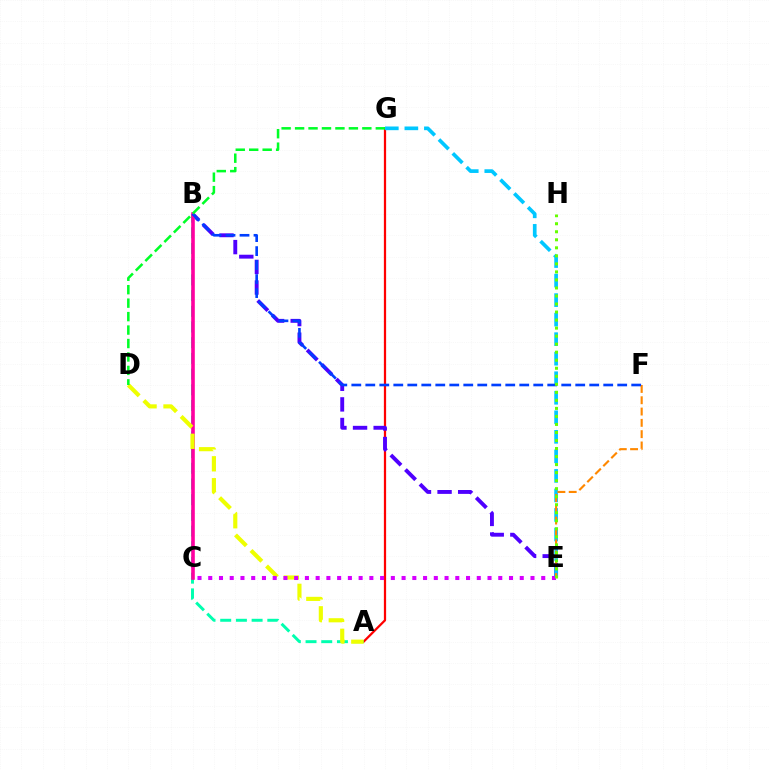{('A', 'G'): [{'color': '#ff0000', 'line_style': 'solid', 'thickness': 1.62}], ('A', 'B'): [{'color': '#00ffaf', 'line_style': 'dashed', 'thickness': 2.13}], ('B', 'E'): [{'color': '#4f00ff', 'line_style': 'dashed', 'thickness': 2.8}], ('E', 'G'): [{'color': '#00c7ff', 'line_style': 'dashed', 'thickness': 2.65}], ('E', 'F'): [{'color': '#ff8800', 'line_style': 'dashed', 'thickness': 1.54}], ('B', 'C'): [{'color': '#ff00a0', 'line_style': 'solid', 'thickness': 2.6}], ('B', 'F'): [{'color': '#003fff', 'line_style': 'dashed', 'thickness': 1.9}], ('A', 'D'): [{'color': '#eeff00', 'line_style': 'dashed', 'thickness': 2.98}], ('D', 'G'): [{'color': '#00ff27', 'line_style': 'dashed', 'thickness': 1.83}], ('C', 'E'): [{'color': '#d600ff', 'line_style': 'dotted', 'thickness': 2.92}], ('E', 'H'): [{'color': '#66ff00', 'line_style': 'dotted', 'thickness': 2.18}]}